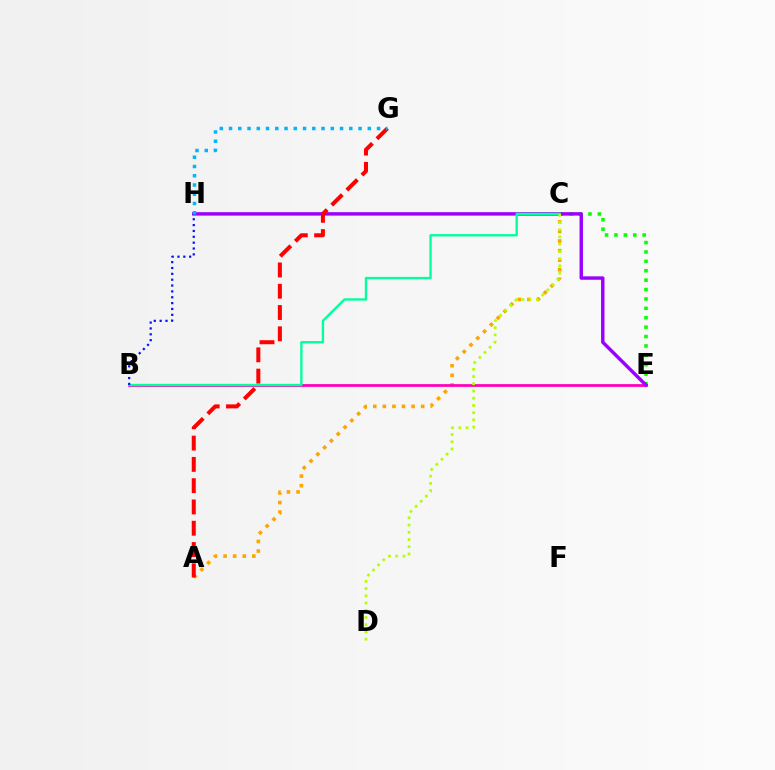{('A', 'C'): [{'color': '#ffa500', 'line_style': 'dotted', 'thickness': 2.6}], ('C', 'E'): [{'color': '#08ff00', 'line_style': 'dotted', 'thickness': 2.55}], ('B', 'E'): [{'color': '#ff00bd', 'line_style': 'solid', 'thickness': 1.99}], ('E', 'H'): [{'color': '#9b00ff', 'line_style': 'solid', 'thickness': 2.47}], ('B', 'C'): [{'color': '#00ff9d', 'line_style': 'solid', 'thickness': 1.69}], ('B', 'H'): [{'color': '#0010ff', 'line_style': 'dotted', 'thickness': 1.59}], ('C', 'D'): [{'color': '#b3ff00', 'line_style': 'dotted', 'thickness': 1.96}], ('A', 'G'): [{'color': '#ff0000', 'line_style': 'dashed', 'thickness': 2.89}], ('G', 'H'): [{'color': '#00b5ff', 'line_style': 'dotted', 'thickness': 2.51}]}